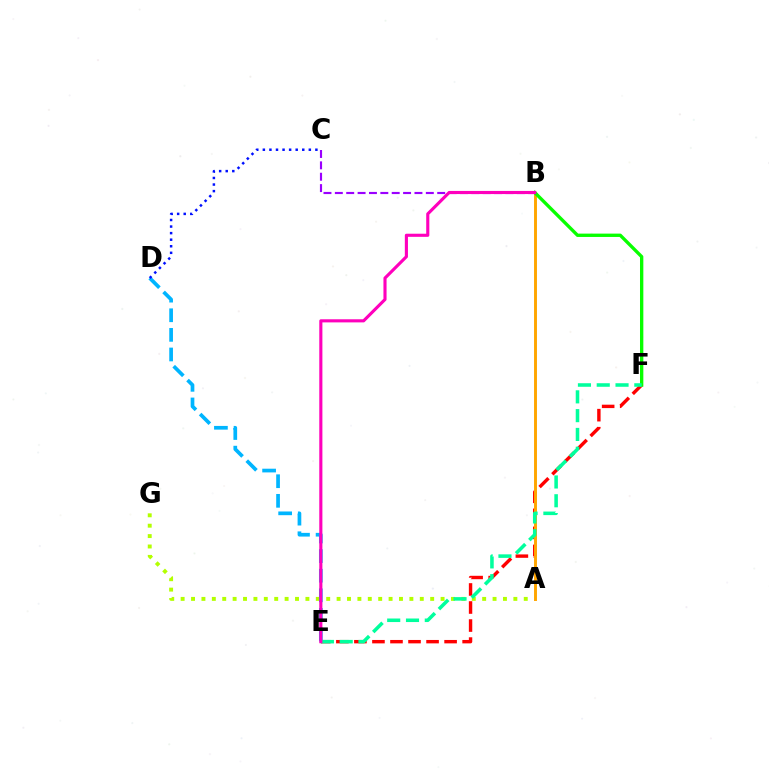{('E', 'F'): [{'color': '#ff0000', 'line_style': 'dashed', 'thickness': 2.45}, {'color': '#00ff9d', 'line_style': 'dashed', 'thickness': 2.55}], ('A', 'G'): [{'color': '#b3ff00', 'line_style': 'dotted', 'thickness': 2.82}], ('A', 'B'): [{'color': '#ffa500', 'line_style': 'solid', 'thickness': 2.11}], ('B', 'F'): [{'color': '#08ff00', 'line_style': 'solid', 'thickness': 2.4}], ('D', 'E'): [{'color': '#00b5ff', 'line_style': 'dashed', 'thickness': 2.66}], ('C', 'D'): [{'color': '#0010ff', 'line_style': 'dotted', 'thickness': 1.78}], ('B', 'C'): [{'color': '#9b00ff', 'line_style': 'dashed', 'thickness': 1.55}], ('B', 'E'): [{'color': '#ff00bd', 'line_style': 'solid', 'thickness': 2.24}]}